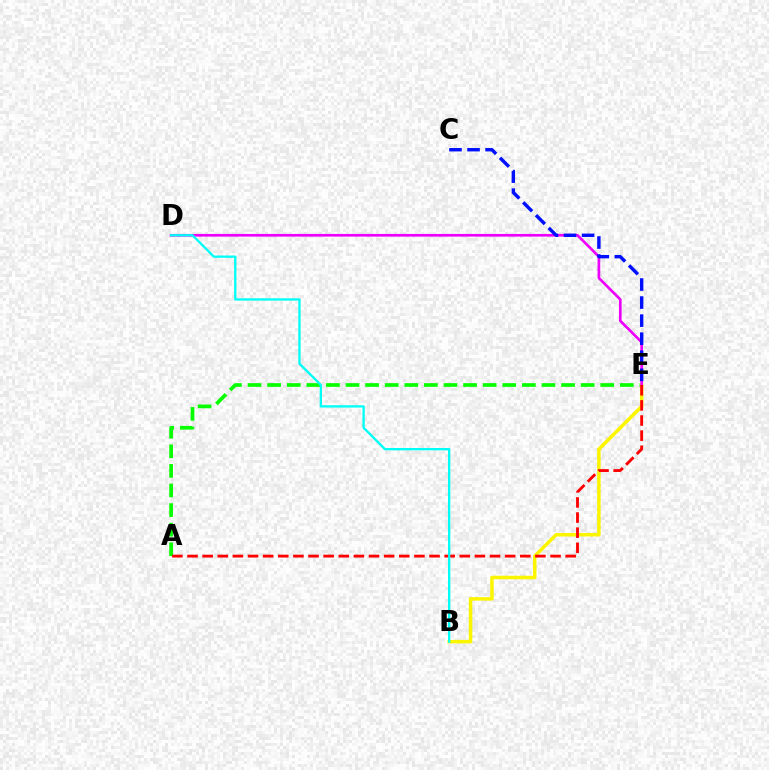{('A', 'E'): [{'color': '#08ff00', 'line_style': 'dashed', 'thickness': 2.66}, {'color': '#ff0000', 'line_style': 'dashed', 'thickness': 2.05}], ('B', 'E'): [{'color': '#fcf500', 'line_style': 'solid', 'thickness': 2.52}], ('D', 'E'): [{'color': '#ee00ff', 'line_style': 'solid', 'thickness': 1.93}], ('C', 'E'): [{'color': '#0010ff', 'line_style': 'dashed', 'thickness': 2.45}], ('B', 'D'): [{'color': '#00fff6', 'line_style': 'solid', 'thickness': 1.67}]}